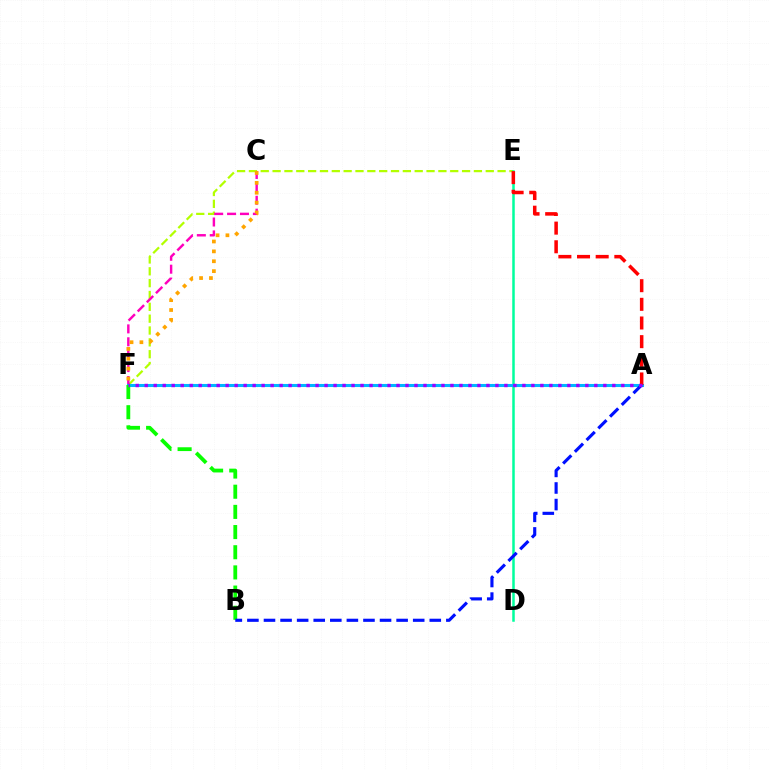{('E', 'F'): [{'color': '#b3ff00', 'line_style': 'dashed', 'thickness': 1.61}], ('D', 'E'): [{'color': '#00ff9d', 'line_style': 'solid', 'thickness': 1.81}], ('C', 'F'): [{'color': '#ff00bd', 'line_style': 'dashed', 'thickness': 1.75}, {'color': '#ffa500', 'line_style': 'dotted', 'thickness': 2.68}], ('A', 'F'): [{'color': '#00b5ff', 'line_style': 'solid', 'thickness': 2.2}, {'color': '#9b00ff', 'line_style': 'dotted', 'thickness': 2.44}], ('B', 'F'): [{'color': '#08ff00', 'line_style': 'dashed', 'thickness': 2.74}], ('A', 'E'): [{'color': '#ff0000', 'line_style': 'dashed', 'thickness': 2.53}], ('A', 'B'): [{'color': '#0010ff', 'line_style': 'dashed', 'thickness': 2.25}]}